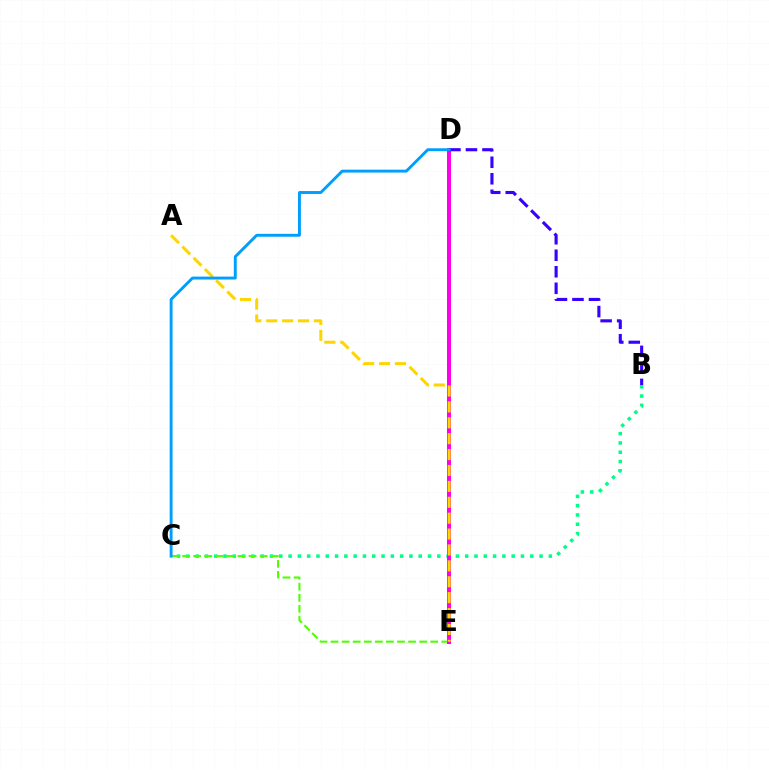{('B', 'C'): [{'color': '#00ff86', 'line_style': 'dotted', 'thickness': 2.53}], ('D', 'E'): [{'color': '#ff0000', 'line_style': 'dotted', 'thickness': 2.78}, {'color': '#ff00ed', 'line_style': 'solid', 'thickness': 2.89}], ('C', 'E'): [{'color': '#4fff00', 'line_style': 'dashed', 'thickness': 1.5}], ('B', 'D'): [{'color': '#3700ff', 'line_style': 'dashed', 'thickness': 2.24}], ('A', 'E'): [{'color': '#ffd500', 'line_style': 'dashed', 'thickness': 2.16}], ('C', 'D'): [{'color': '#009eff', 'line_style': 'solid', 'thickness': 2.09}]}